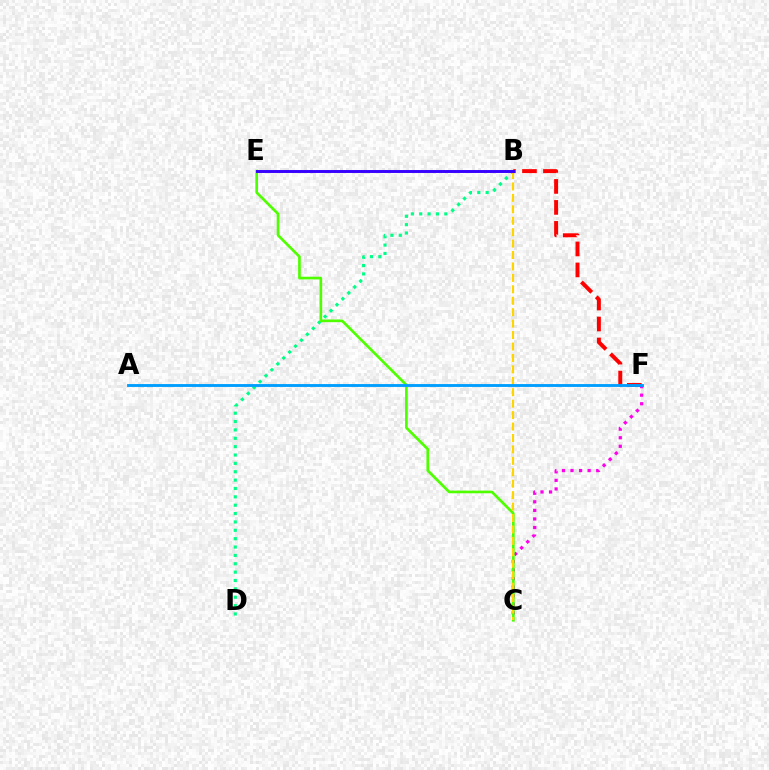{('C', 'F'): [{'color': '#ff00ed', 'line_style': 'dotted', 'thickness': 2.33}], ('B', 'D'): [{'color': '#00ff86', 'line_style': 'dotted', 'thickness': 2.27}], ('C', 'E'): [{'color': '#4fff00', 'line_style': 'solid', 'thickness': 1.93}], ('B', 'C'): [{'color': '#ffd500', 'line_style': 'dashed', 'thickness': 1.55}], ('B', 'F'): [{'color': '#ff0000', 'line_style': 'dashed', 'thickness': 2.85}], ('B', 'E'): [{'color': '#3700ff', 'line_style': 'solid', 'thickness': 2.11}], ('A', 'F'): [{'color': '#009eff', 'line_style': 'solid', 'thickness': 2.06}]}